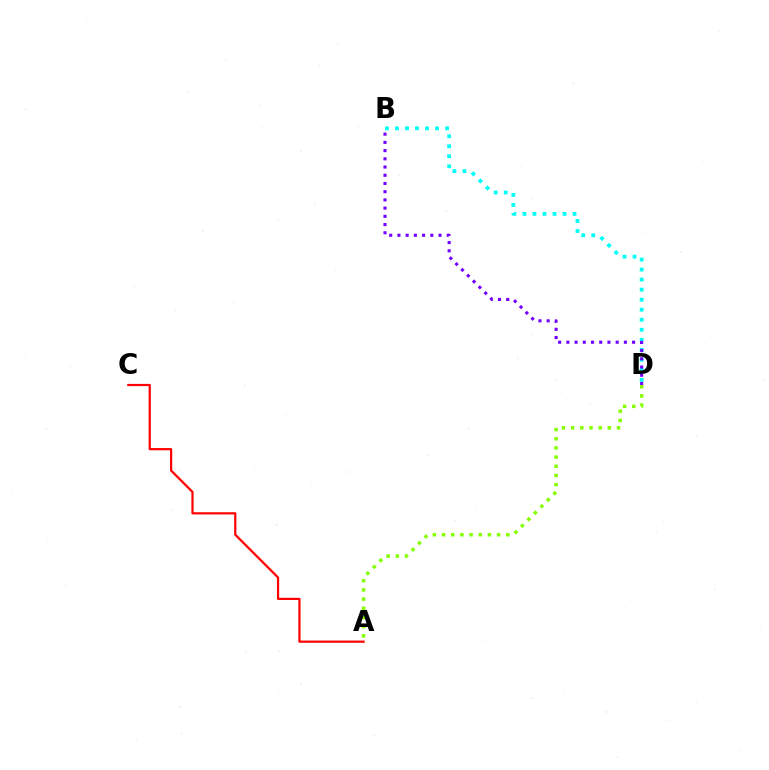{('B', 'D'): [{'color': '#00fff6', 'line_style': 'dotted', 'thickness': 2.72}, {'color': '#7200ff', 'line_style': 'dotted', 'thickness': 2.23}], ('A', 'C'): [{'color': '#ff0000', 'line_style': 'solid', 'thickness': 1.59}], ('A', 'D'): [{'color': '#84ff00', 'line_style': 'dotted', 'thickness': 2.49}]}